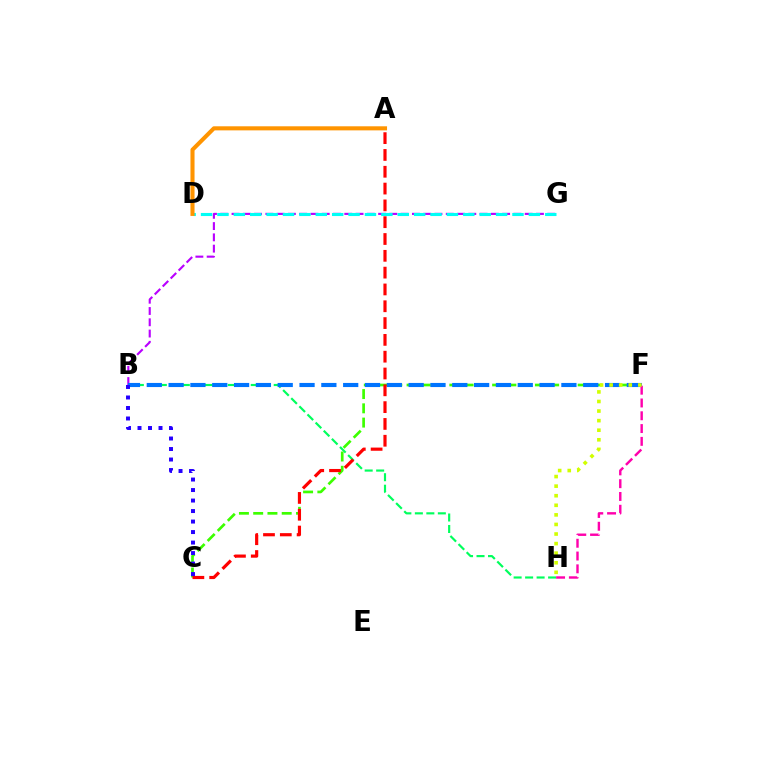{('B', 'H'): [{'color': '#00ff5c', 'line_style': 'dashed', 'thickness': 1.56}], ('B', 'G'): [{'color': '#b900ff', 'line_style': 'dashed', 'thickness': 1.53}], ('C', 'F'): [{'color': '#3dff00', 'line_style': 'dashed', 'thickness': 1.94}], ('B', 'F'): [{'color': '#0074ff', 'line_style': 'dashed', 'thickness': 2.96}], ('D', 'G'): [{'color': '#00fff6', 'line_style': 'dashed', 'thickness': 2.23}], ('F', 'H'): [{'color': '#ff00ac', 'line_style': 'dashed', 'thickness': 1.74}, {'color': '#d1ff00', 'line_style': 'dotted', 'thickness': 2.6}], ('A', 'C'): [{'color': '#ff0000', 'line_style': 'dashed', 'thickness': 2.28}], ('A', 'D'): [{'color': '#ff9400', 'line_style': 'solid', 'thickness': 2.94}], ('B', 'C'): [{'color': '#2500ff', 'line_style': 'dotted', 'thickness': 2.85}]}